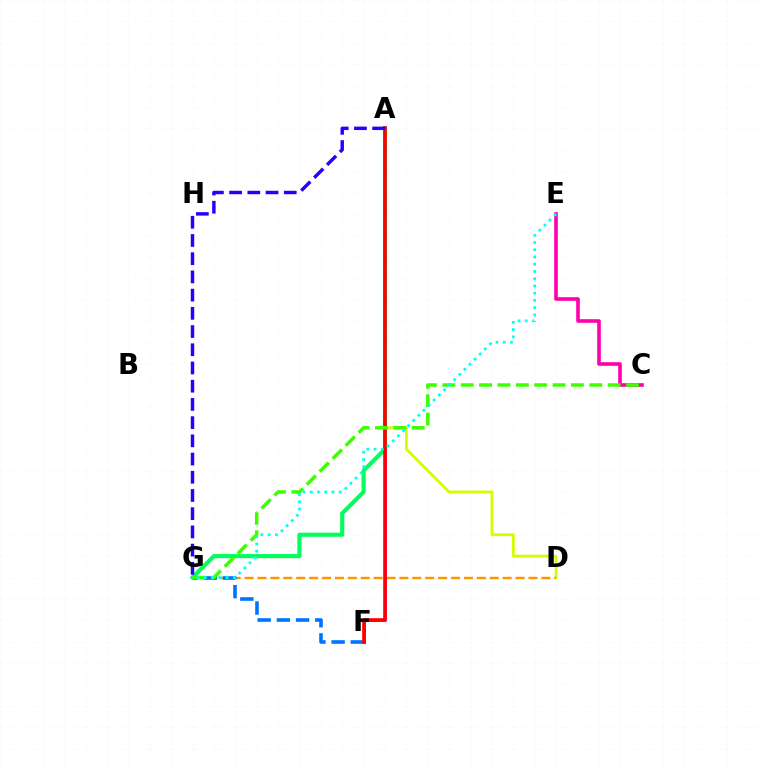{('A', 'F'): [{'color': '#b900ff', 'line_style': 'solid', 'thickness': 1.96}, {'color': '#ff0000', 'line_style': 'solid', 'thickness': 2.61}], ('A', 'D'): [{'color': '#d1ff00', 'line_style': 'solid', 'thickness': 2.01}], ('C', 'E'): [{'color': '#ff00ac', 'line_style': 'solid', 'thickness': 2.6}], ('D', 'G'): [{'color': '#ff9400', 'line_style': 'dashed', 'thickness': 1.75}], ('F', 'G'): [{'color': '#0074ff', 'line_style': 'dashed', 'thickness': 2.61}], ('A', 'G'): [{'color': '#00ff5c', 'line_style': 'solid', 'thickness': 2.97}, {'color': '#2500ff', 'line_style': 'dashed', 'thickness': 2.47}], ('C', 'G'): [{'color': '#3dff00', 'line_style': 'dashed', 'thickness': 2.49}], ('E', 'G'): [{'color': '#00fff6', 'line_style': 'dotted', 'thickness': 1.96}]}